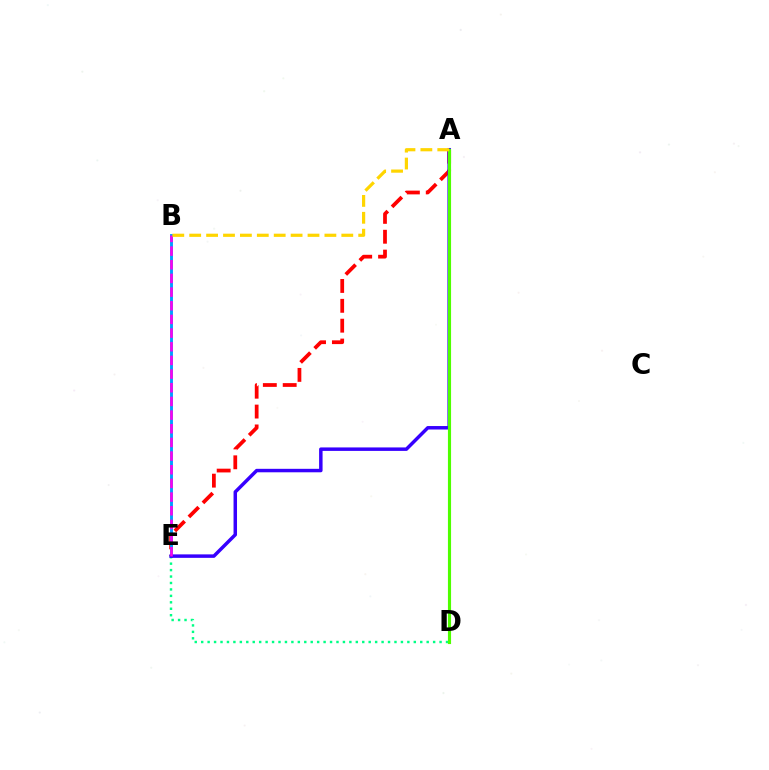{('D', 'E'): [{'color': '#00ff86', 'line_style': 'dotted', 'thickness': 1.75}], ('A', 'E'): [{'color': '#ff0000', 'line_style': 'dashed', 'thickness': 2.7}, {'color': '#3700ff', 'line_style': 'solid', 'thickness': 2.5}], ('B', 'E'): [{'color': '#009eff', 'line_style': 'solid', 'thickness': 2.08}, {'color': '#ff00ed', 'line_style': 'dashed', 'thickness': 1.86}], ('A', 'D'): [{'color': '#4fff00', 'line_style': 'solid', 'thickness': 2.25}], ('A', 'B'): [{'color': '#ffd500', 'line_style': 'dashed', 'thickness': 2.3}]}